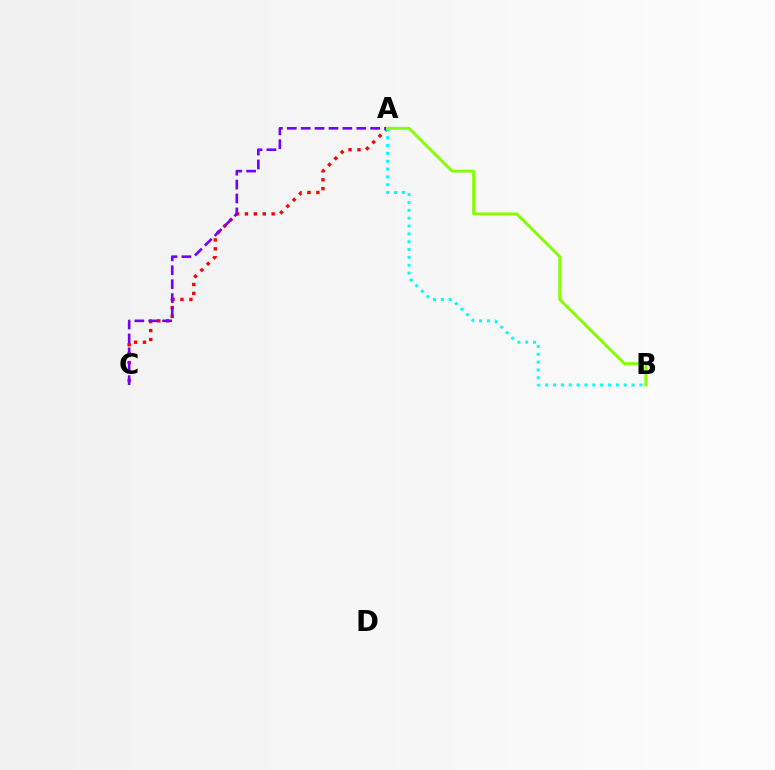{('A', 'C'): [{'color': '#ff0000', 'line_style': 'dotted', 'thickness': 2.42}, {'color': '#7200ff', 'line_style': 'dashed', 'thickness': 1.89}], ('A', 'B'): [{'color': '#00fff6', 'line_style': 'dotted', 'thickness': 2.13}, {'color': '#84ff00', 'line_style': 'solid', 'thickness': 2.08}]}